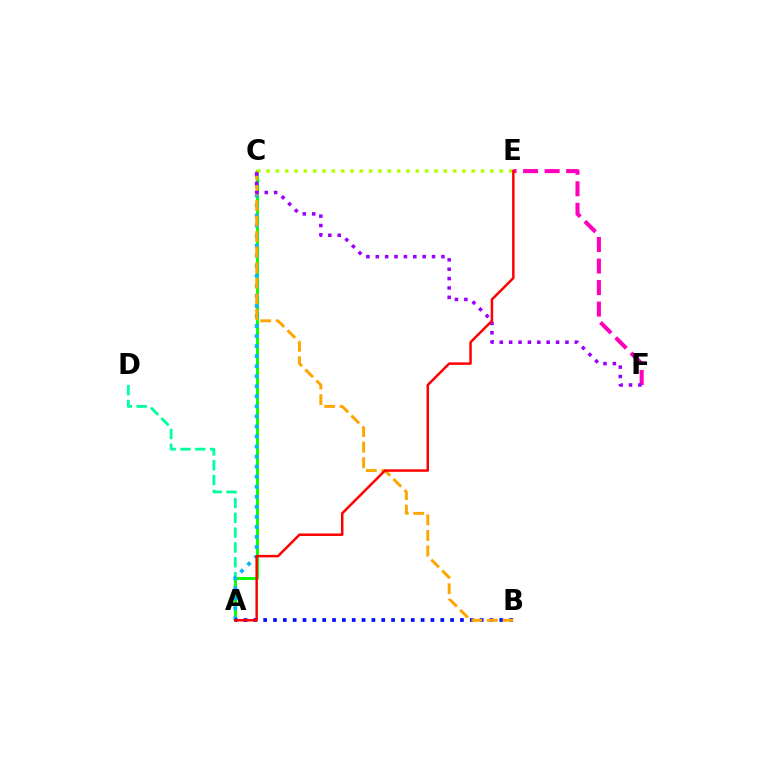{('A', 'D'): [{'color': '#00ff9d', 'line_style': 'dashed', 'thickness': 2.01}], ('E', 'F'): [{'color': '#ff00bd', 'line_style': 'dashed', 'thickness': 2.92}], ('A', 'C'): [{'color': '#08ff00', 'line_style': 'solid', 'thickness': 2.12}, {'color': '#00b5ff', 'line_style': 'dotted', 'thickness': 2.73}], ('A', 'B'): [{'color': '#0010ff', 'line_style': 'dotted', 'thickness': 2.67}], ('C', 'E'): [{'color': '#b3ff00', 'line_style': 'dotted', 'thickness': 2.53}], ('B', 'C'): [{'color': '#ffa500', 'line_style': 'dashed', 'thickness': 2.11}], ('C', 'F'): [{'color': '#9b00ff', 'line_style': 'dotted', 'thickness': 2.55}], ('A', 'E'): [{'color': '#ff0000', 'line_style': 'solid', 'thickness': 1.79}]}